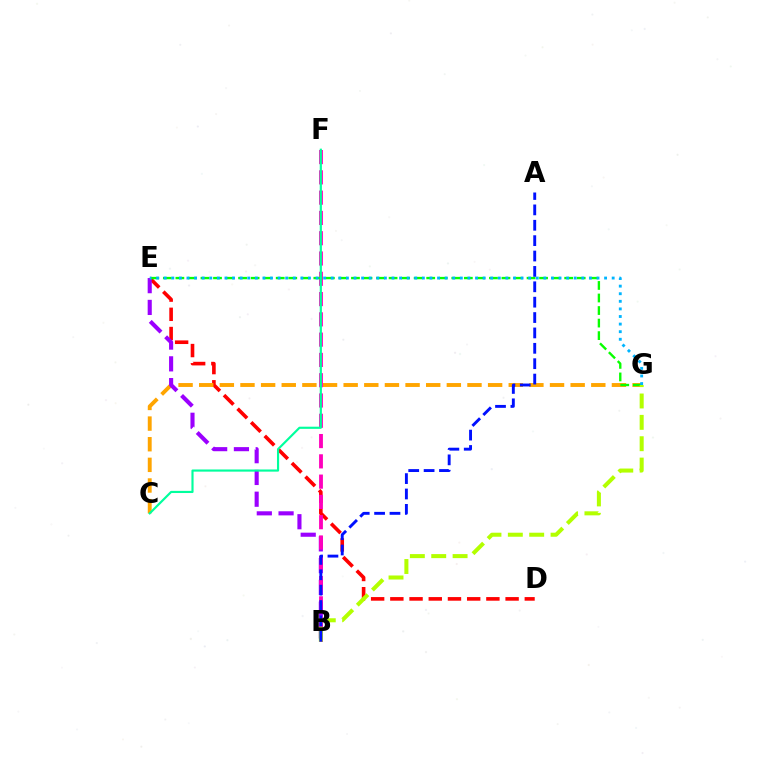{('D', 'E'): [{'color': '#ff0000', 'line_style': 'dashed', 'thickness': 2.61}], ('C', 'G'): [{'color': '#ffa500', 'line_style': 'dashed', 'thickness': 2.8}], ('B', 'E'): [{'color': '#9b00ff', 'line_style': 'dashed', 'thickness': 2.96}], ('B', 'F'): [{'color': '#ff00bd', 'line_style': 'dashed', 'thickness': 2.76}], ('E', 'G'): [{'color': '#08ff00', 'line_style': 'dashed', 'thickness': 1.7}, {'color': '#00b5ff', 'line_style': 'dotted', 'thickness': 2.06}], ('B', 'G'): [{'color': '#b3ff00', 'line_style': 'dashed', 'thickness': 2.9}], ('C', 'F'): [{'color': '#00ff9d', 'line_style': 'solid', 'thickness': 1.55}], ('A', 'B'): [{'color': '#0010ff', 'line_style': 'dashed', 'thickness': 2.09}]}